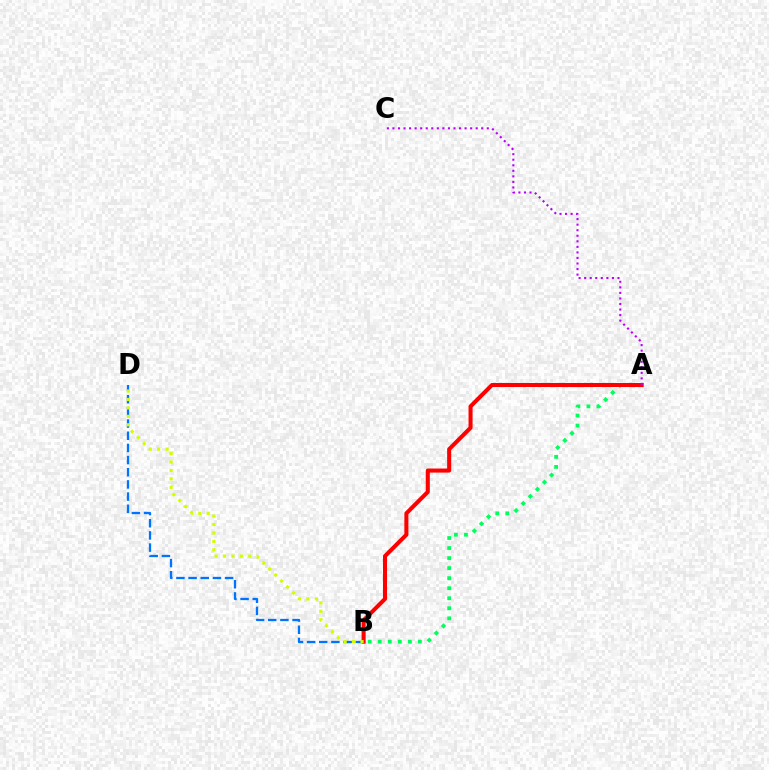{('B', 'D'): [{'color': '#0074ff', 'line_style': 'dashed', 'thickness': 1.65}, {'color': '#d1ff00', 'line_style': 'dotted', 'thickness': 2.29}], ('A', 'B'): [{'color': '#00ff5c', 'line_style': 'dotted', 'thickness': 2.73}, {'color': '#ff0000', 'line_style': 'solid', 'thickness': 2.92}], ('A', 'C'): [{'color': '#b900ff', 'line_style': 'dotted', 'thickness': 1.51}]}